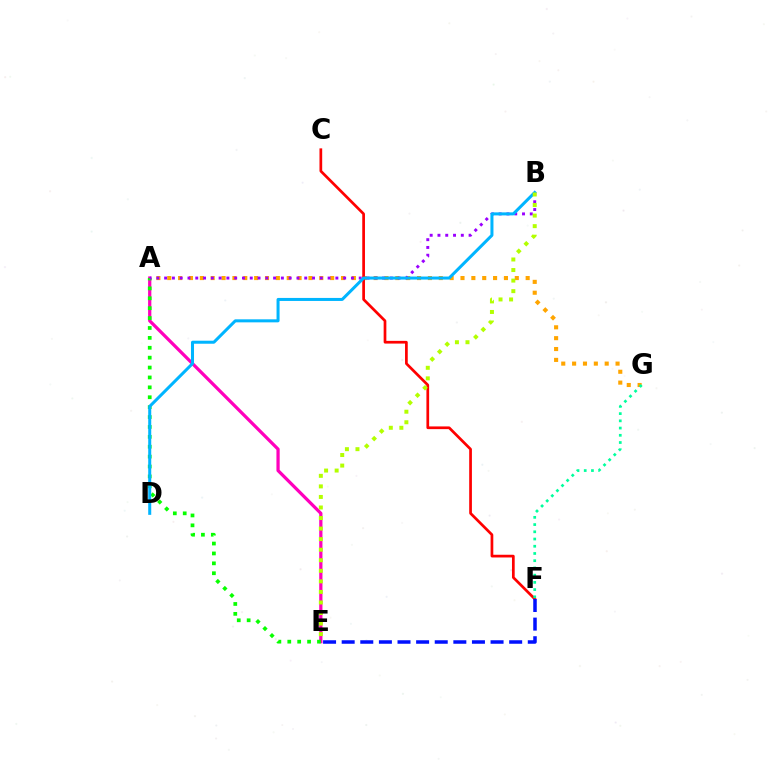{('A', 'E'): [{'color': '#ff00bd', 'line_style': 'solid', 'thickness': 2.33}, {'color': '#08ff00', 'line_style': 'dotted', 'thickness': 2.69}], ('A', 'G'): [{'color': '#ffa500', 'line_style': 'dotted', 'thickness': 2.95}], ('C', 'F'): [{'color': '#ff0000', 'line_style': 'solid', 'thickness': 1.95}], ('F', 'G'): [{'color': '#00ff9d', 'line_style': 'dotted', 'thickness': 1.96}], ('A', 'B'): [{'color': '#9b00ff', 'line_style': 'dotted', 'thickness': 2.11}], ('B', 'D'): [{'color': '#00b5ff', 'line_style': 'solid', 'thickness': 2.18}], ('B', 'E'): [{'color': '#b3ff00', 'line_style': 'dotted', 'thickness': 2.87}], ('E', 'F'): [{'color': '#0010ff', 'line_style': 'dashed', 'thickness': 2.53}]}